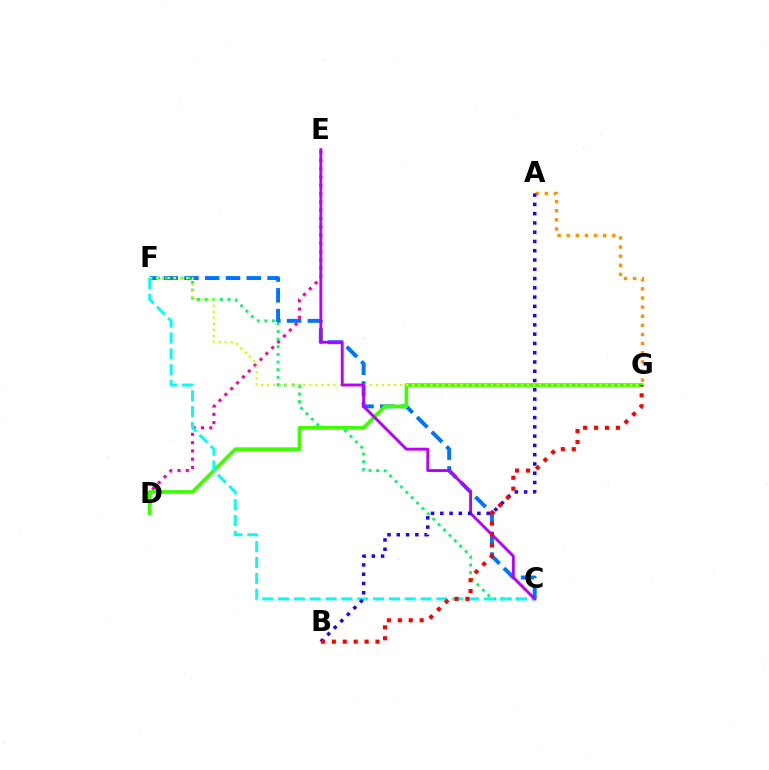{('C', 'F'): [{'color': '#0074ff', 'line_style': 'dashed', 'thickness': 2.82}, {'color': '#00ff5c', 'line_style': 'dotted', 'thickness': 2.07}, {'color': '#00fff6', 'line_style': 'dashed', 'thickness': 2.15}], ('D', 'E'): [{'color': '#ff00ac', 'line_style': 'dotted', 'thickness': 2.25}], ('A', 'G'): [{'color': '#ff9400', 'line_style': 'dotted', 'thickness': 2.48}], ('D', 'G'): [{'color': '#3dff00', 'line_style': 'solid', 'thickness': 2.65}], ('F', 'G'): [{'color': '#d1ff00', 'line_style': 'dotted', 'thickness': 1.64}], ('C', 'E'): [{'color': '#b900ff', 'line_style': 'solid', 'thickness': 2.08}], ('A', 'B'): [{'color': '#2500ff', 'line_style': 'dotted', 'thickness': 2.52}], ('B', 'G'): [{'color': '#ff0000', 'line_style': 'dotted', 'thickness': 2.97}]}